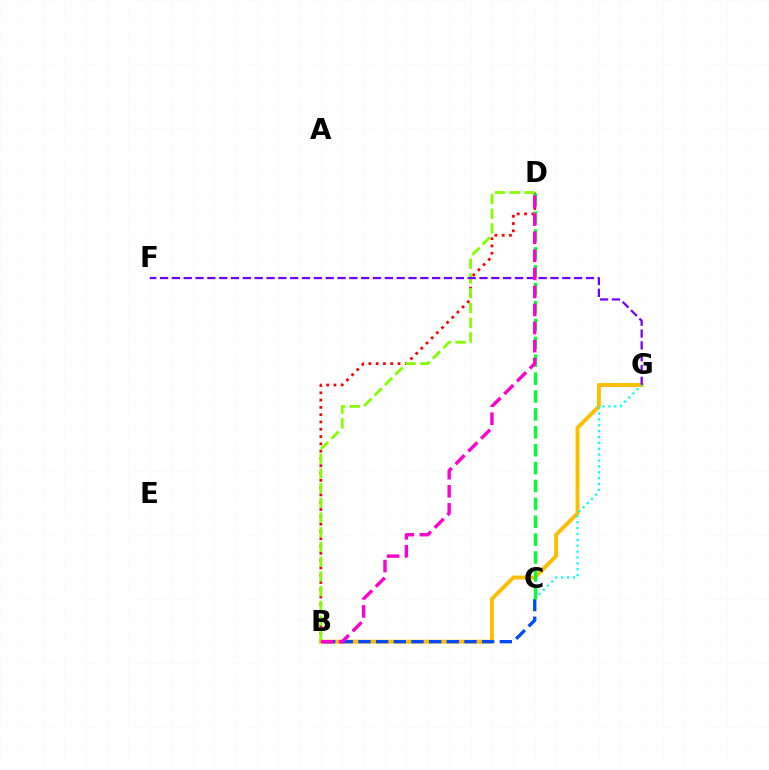{('B', 'D'): [{'color': '#ff0000', 'line_style': 'dotted', 'thickness': 1.98}, {'color': '#84ff00', 'line_style': 'dashed', 'thickness': 2.0}, {'color': '#ff00cf', 'line_style': 'dashed', 'thickness': 2.45}], ('B', 'G'): [{'color': '#ffbd00', 'line_style': 'solid', 'thickness': 2.81}], ('F', 'G'): [{'color': '#7200ff', 'line_style': 'dashed', 'thickness': 1.61}], ('C', 'G'): [{'color': '#00fff6', 'line_style': 'dotted', 'thickness': 1.6}], ('B', 'C'): [{'color': '#004bff', 'line_style': 'dashed', 'thickness': 2.4}], ('C', 'D'): [{'color': '#00ff39', 'line_style': 'dashed', 'thickness': 2.43}]}